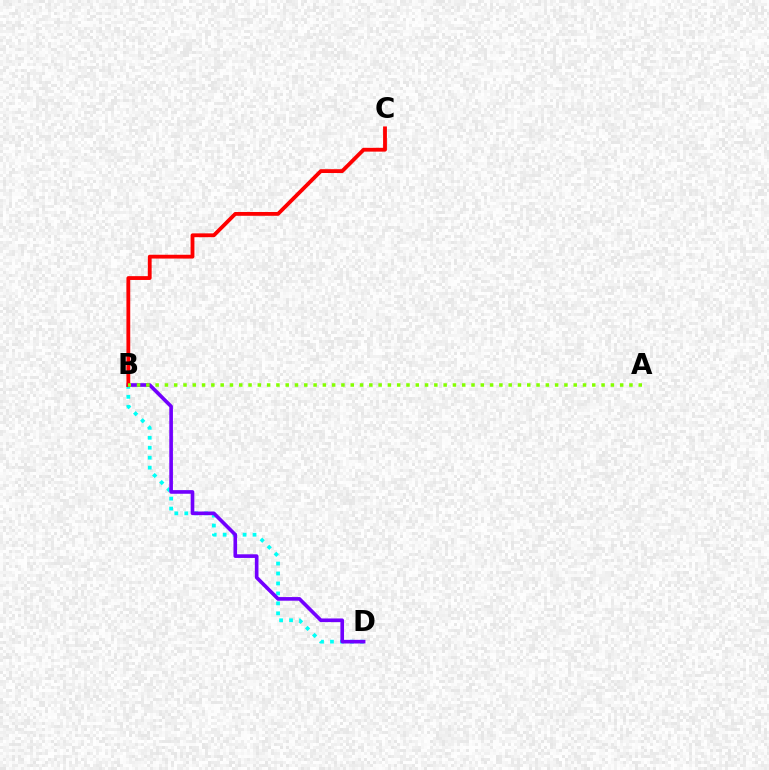{('B', 'D'): [{'color': '#00fff6', 'line_style': 'dotted', 'thickness': 2.71}, {'color': '#7200ff', 'line_style': 'solid', 'thickness': 2.62}], ('B', 'C'): [{'color': '#ff0000', 'line_style': 'solid', 'thickness': 2.75}], ('A', 'B'): [{'color': '#84ff00', 'line_style': 'dotted', 'thickness': 2.52}]}